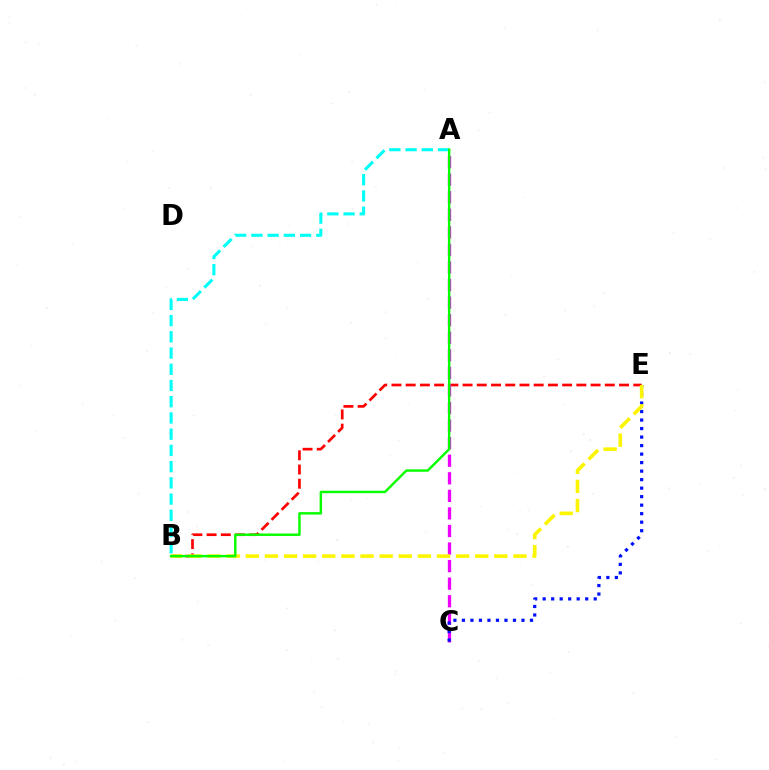{('B', 'E'): [{'color': '#ff0000', 'line_style': 'dashed', 'thickness': 1.93}, {'color': '#fcf500', 'line_style': 'dashed', 'thickness': 2.6}], ('A', 'C'): [{'color': '#ee00ff', 'line_style': 'dashed', 'thickness': 2.39}], ('C', 'E'): [{'color': '#0010ff', 'line_style': 'dotted', 'thickness': 2.31}], ('A', 'B'): [{'color': '#00fff6', 'line_style': 'dashed', 'thickness': 2.2}, {'color': '#08ff00', 'line_style': 'solid', 'thickness': 1.76}]}